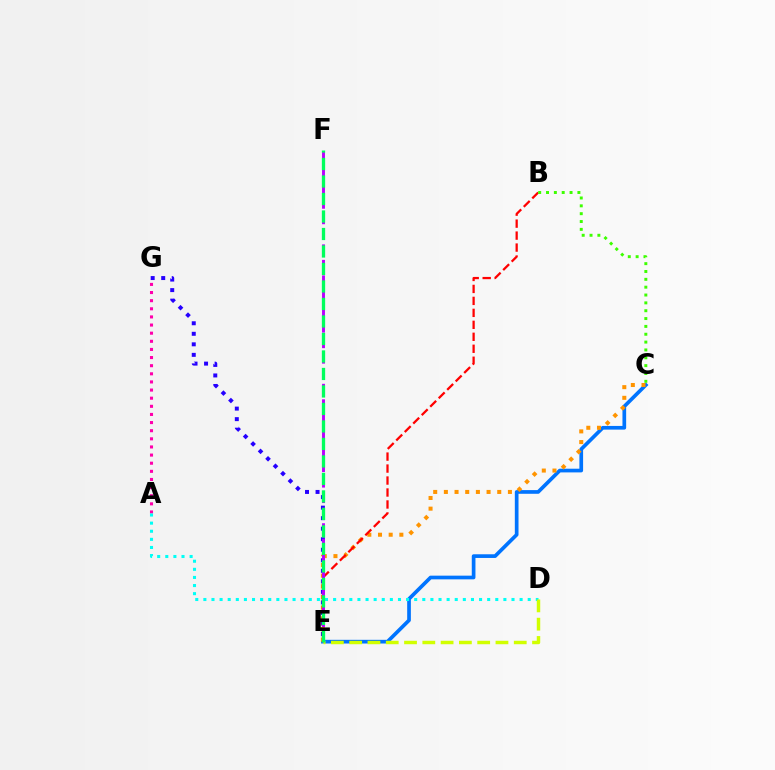{('E', 'G'): [{'color': '#2500ff', 'line_style': 'dotted', 'thickness': 2.86}], ('A', 'G'): [{'color': '#ff00ac', 'line_style': 'dotted', 'thickness': 2.21}], ('C', 'E'): [{'color': '#0074ff', 'line_style': 'solid', 'thickness': 2.65}, {'color': '#ff9400', 'line_style': 'dotted', 'thickness': 2.9}], ('B', 'E'): [{'color': '#ff0000', 'line_style': 'dashed', 'thickness': 1.63}], ('B', 'C'): [{'color': '#3dff00', 'line_style': 'dotted', 'thickness': 2.13}], ('E', 'F'): [{'color': '#b900ff', 'line_style': 'dashed', 'thickness': 2.1}, {'color': '#00ff5c', 'line_style': 'dashed', 'thickness': 2.38}], ('A', 'D'): [{'color': '#00fff6', 'line_style': 'dotted', 'thickness': 2.2}], ('D', 'E'): [{'color': '#d1ff00', 'line_style': 'dashed', 'thickness': 2.48}]}